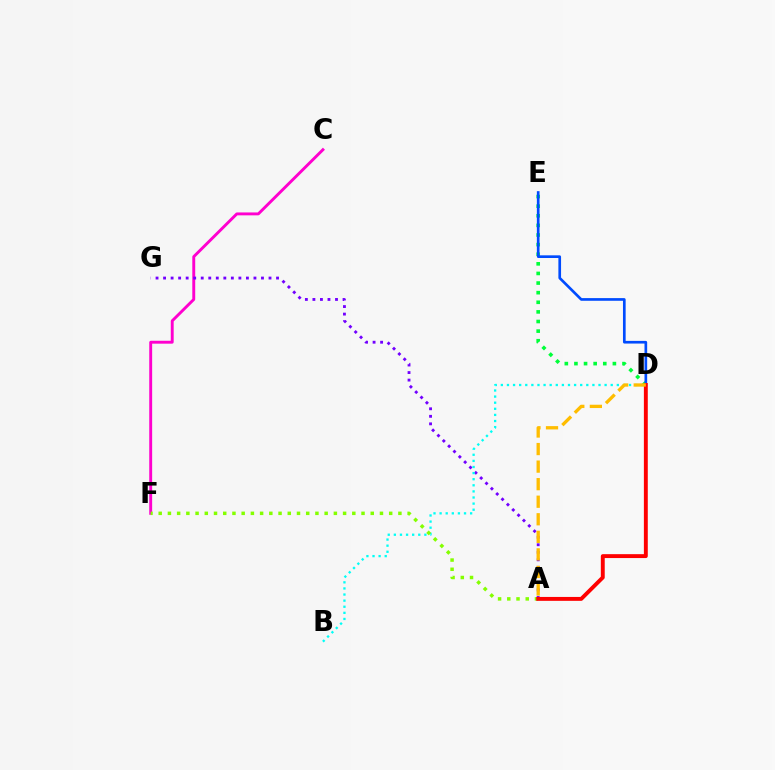{('C', 'F'): [{'color': '#ff00cf', 'line_style': 'solid', 'thickness': 2.09}], ('A', 'G'): [{'color': '#7200ff', 'line_style': 'dotted', 'thickness': 2.05}], ('B', 'D'): [{'color': '#00fff6', 'line_style': 'dotted', 'thickness': 1.66}], ('D', 'E'): [{'color': '#00ff39', 'line_style': 'dotted', 'thickness': 2.61}, {'color': '#004bff', 'line_style': 'solid', 'thickness': 1.93}], ('A', 'F'): [{'color': '#84ff00', 'line_style': 'dotted', 'thickness': 2.5}], ('A', 'D'): [{'color': '#ff0000', 'line_style': 'solid', 'thickness': 2.81}, {'color': '#ffbd00', 'line_style': 'dashed', 'thickness': 2.38}]}